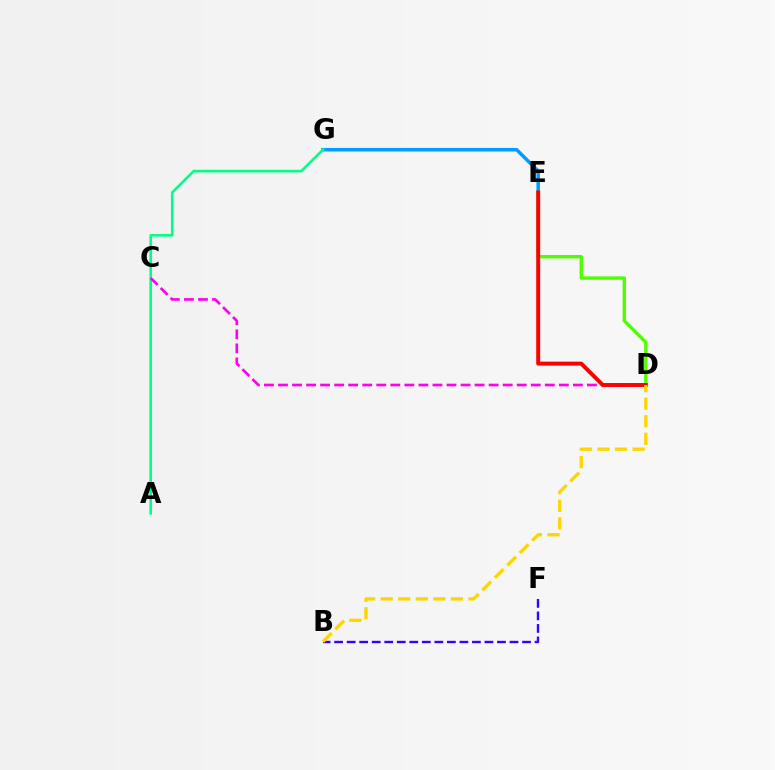{('E', 'G'): [{'color': '#009eff', 'line_style': 'solid', 'thickness': 2.54}], ('A', 'G'): [{'color': '#00ff86', 'line_style': 'solid', 'thickness': 1.89}], ('D', 'E'): [{'color': '#4fff00', 'line_style': 'solid', 'thickness': 2.44}, {'color': '#ff0000', 'line_style': 'solid', 'thickness': 2.85}], ('B', 'F'): [{'color': '#3700ff', 'line_style': 'dashed', 'thickness': 1.7}], ('C', 'D'): [{'color': '#ff00ed', 'line_style': 'dashed', 'thickness': 1.91}], ('B', 'D'): [{'color': '#ffd500', 'line_style': 'dashed', 'thickness': 2.39}]}